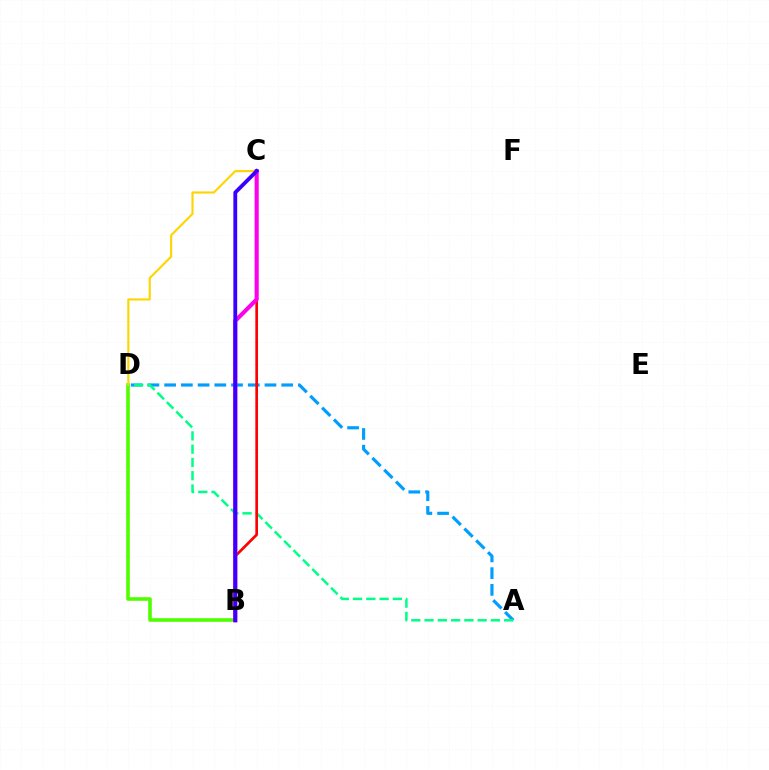{('B', 'D'): [{'color': '#4fff00', 'line_style': 'solid', 'thickness': 2.59}], ('A', 'D'): [{'color': '#009eff', 'line_style': 'dashed', 'thickness': 2.27}, {'color': '#00ff86', 'line_style': 'dashed', 'thickness': 1.8}], ('B', 'C'): [{'color': '#ff0000', 'line_style': 'solid', 'thickness': 1.94}, {'color': '#ff00ed', 'line_style': 'solid', 'thickness': 2.95}, {'color': '#3700ff', 'line_style': 'solid', 'thickness': 2.75}], ('C', 'D'): [{'color': '#ffd500', 'line_style': 'solid', 'thickness': 1.54}]}